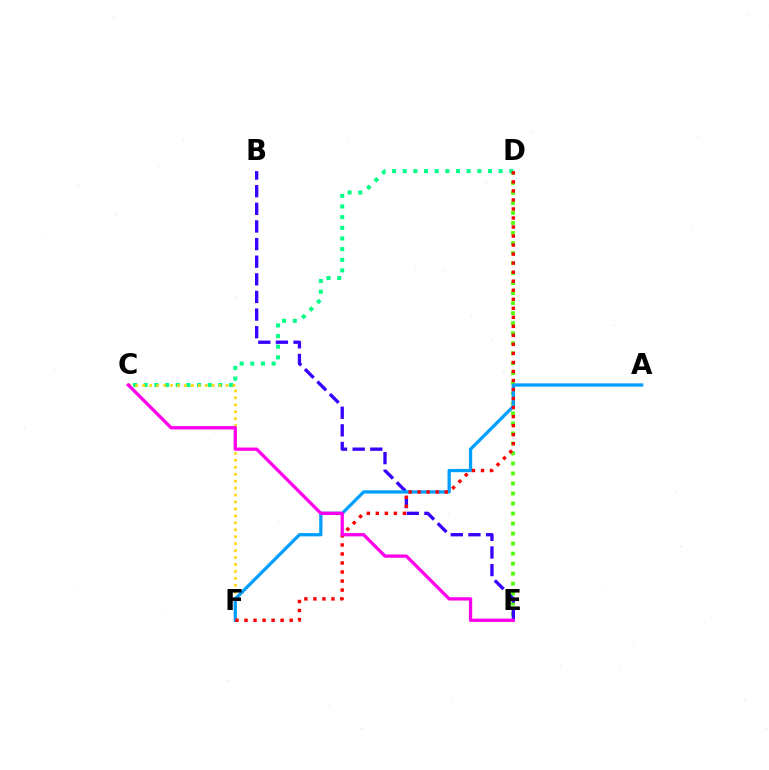{('D', 'E'): [{'color': '#4fff00', 'line_style': 'dotted', 'thickness': 2.72}], ('C', 'D'): [{'color': '#00ff86', 'line_style': 'dotted', 'thickness': 2.9}], ('C', 'F'): [{'color': '#ffd500', 'line_style': 'dotted', 'thickness': 1.89}], ('B', 'E'): [{'color': '#3700ff', 'line_style': 'dashed', 'thickness': 2.39}], ('A', 'F'): [{'color': '#009eff', 'line_style': 'solid', 'thickness': 2.34}], ('D', 'F'): [{'color': '#ff0000', 'line_style': 'dotted', 'thickness': 2.45}], ('C', 'E'): [{'color': '#ff00ed', 'line_style': 'solid', 'thickness': 2.37}]}